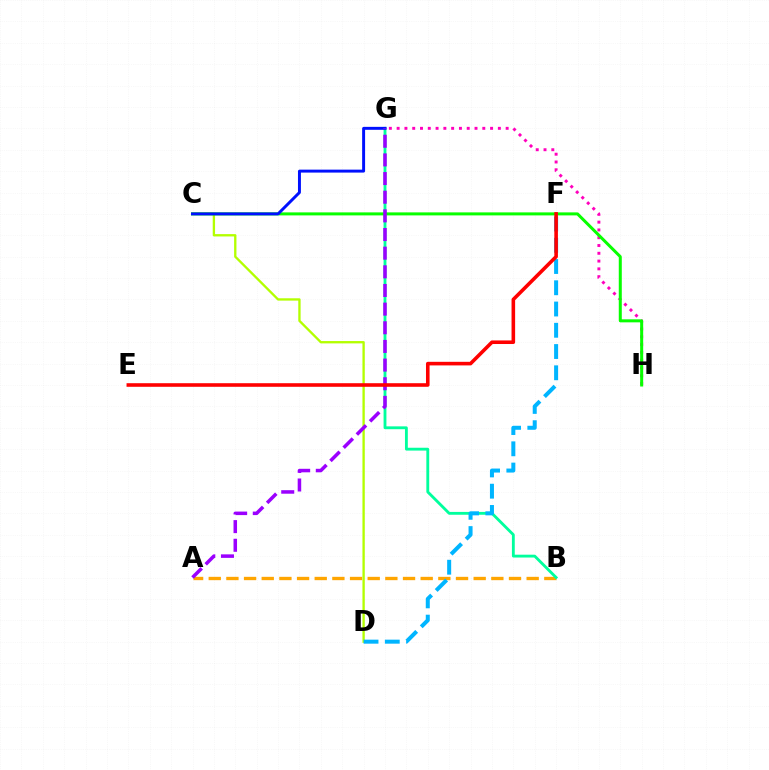{('A', 'B'): [{'color': '#ffa500', 'line_style': 'dashed', 'thickness': 2.4}], ('C', 'D'): [{'color': '#b3ff00', 'line_style': 'solid', 'thickness': 1.68}], ('B', 'G'): [{'color': '#00ff9d', 'line_style': 'solid', 'thickness': 2.05}], ('G', 'H'): [{'color': '#ff00bd', 'line_style': 'dotted', 'thickness': 2.12}], ('D', 'F'): [{'color': '#00b5ff', 'line_style': 'dashed', 'thickness': 2.89}], ('C', 'H'): [{'color': '#08ff00', 'line_style': 'solid', 'thickness': 2.17}], ('C', 'G'): [{'color': '#0010ff', 'line_style': 'solid', 'thickness': 2.12}], ('A', 'G'): [{'color': '#9b00ff', 'line_style': 'dashed', 'thickness': 2.53}], ('E', 'F'): [{'color': '#ff0000', 'line_style': 'solid', 'thickness': 2.58}]}